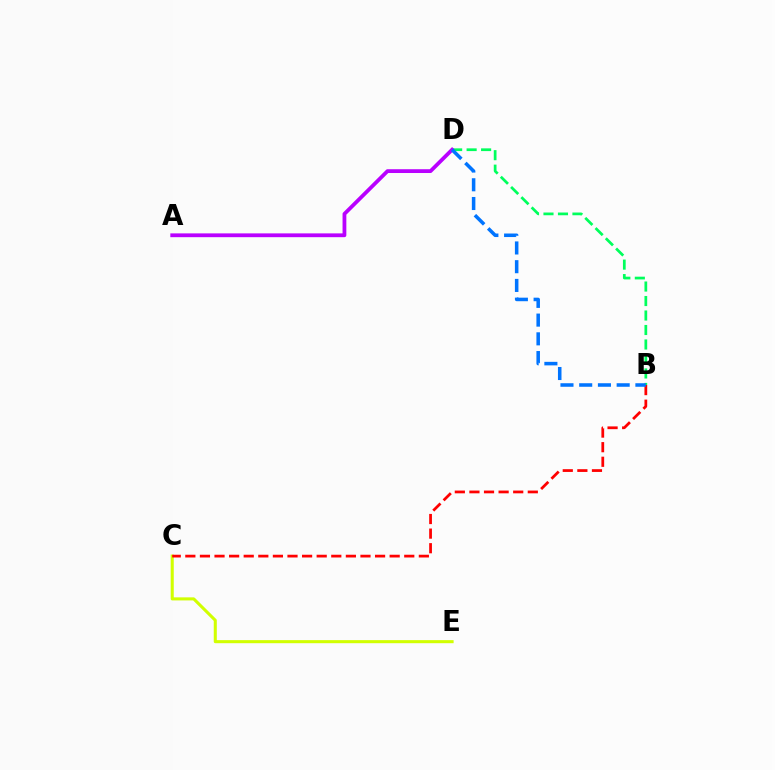{('C', 'E'): [{'color': '#d1ff00', 'line_style': 'solid', 'thickness': 2.2}], ('B', 'D'): [{'color': '#00ff5c', 'line_style': 'dashed', 'thickness': 1.97}, {'color': '#0074ff', 'line_style': 'dashed', 'thickness': 2.55}], ('A', 'D'): [{'color': '#b900ff', 'line_style': 'solid', 'thickness': 2.73}], ('B', 'C'): [{'color': '#ff0000', 'line_style': 'dashed', 'thickness': 1.98}]}